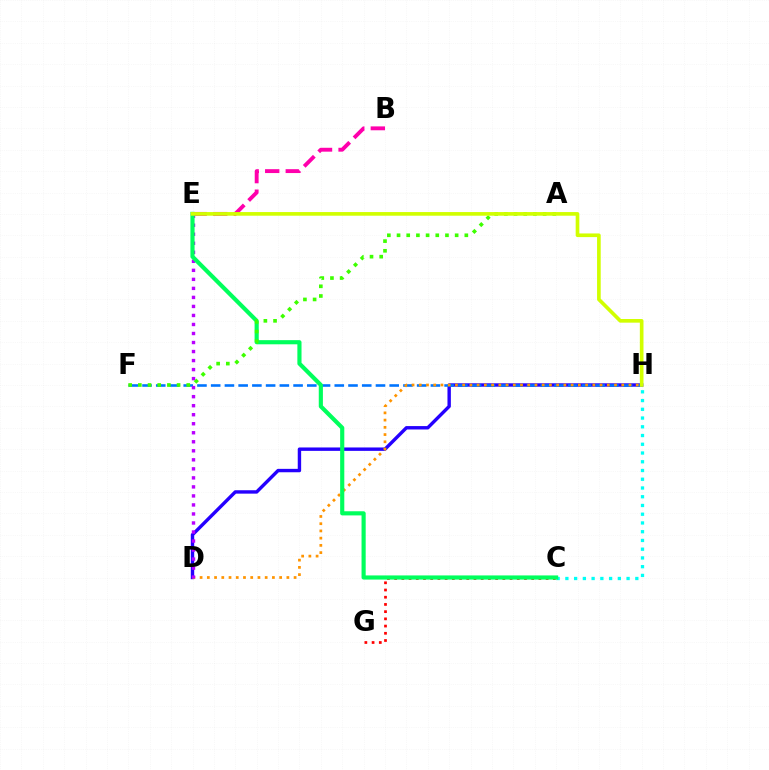{('D', 'H'): [{'color': '#2500ff', 'line_style': 'solid', 'thickness': 2.45}, {'color': '#ff9400', 'line_style': 'dotted', 'thickness': 1.96}], ('F', 'H'): [{'color': '#0074ff', 'line_style': 'dashed', 'thickness': 1.87}], ('C', 'G'): [{'color': '#ff0000', 'line_style': 'dotted', 'thickness': 1.96}], ('C', 'H'): [{'color': '#00fff6', 'line_style': 'dotted', 'thickness': 2.38}], ('B', 'E'): [{'color': '#ff00ac', 'line_style': 'dashed', 'thickness': 2.79}], ('D', 'E'): [{'color': '#b900ff', 'line_style': 'dotted', 'thickness': 2.45}], ('C', 'E'): [{'color': '#00ff5c', 'line_style': 'solid', 'thickness': 2.99}], ('A', 'F'): [{'color': '#3dff00', 'line_style': 'dotted', 'thickness': 2.63}], ('E', 'H'): [{'color': '#d1ff00', 'line_style': 'solid', 'thickness': 2.63}]}